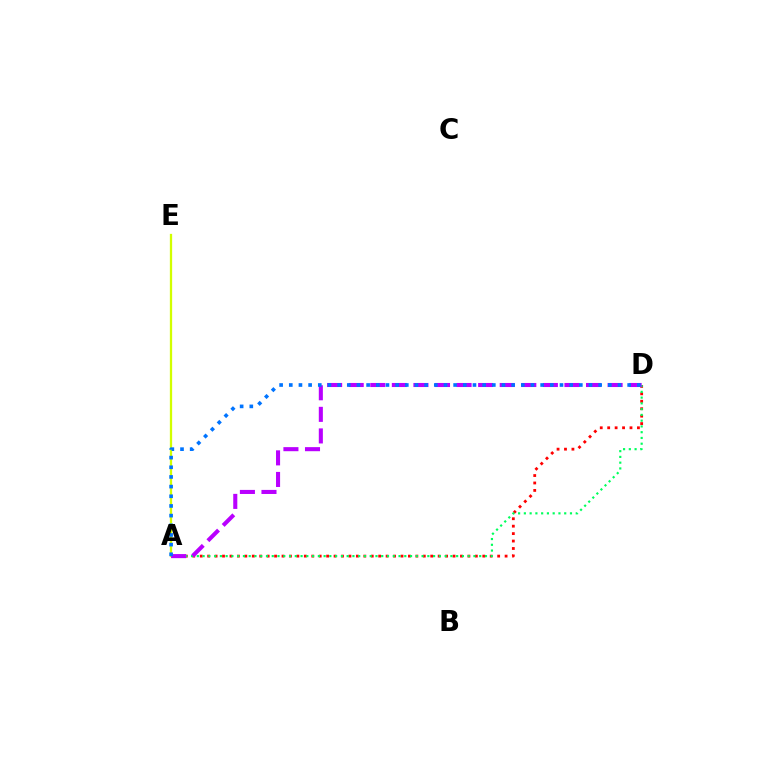{('A', 'D'): [{'color': '#ff0000', 'line_style': 'dotted', 'thickness': 2.02}, {'color': '#00ff5c', 'line_style': 'dotted', 'thickness': 1.57}, {'color': '#b900ff', 'line_style': 'dashed', 'thickness': 2.93}, {'color': '#0074ff', 'line_style': 'dotted', 'thickness': 2.63}], ('A', 'E'): [{'color': '#d1ff00', 'line_style': 'solid', 'thickness': 1.64}]}